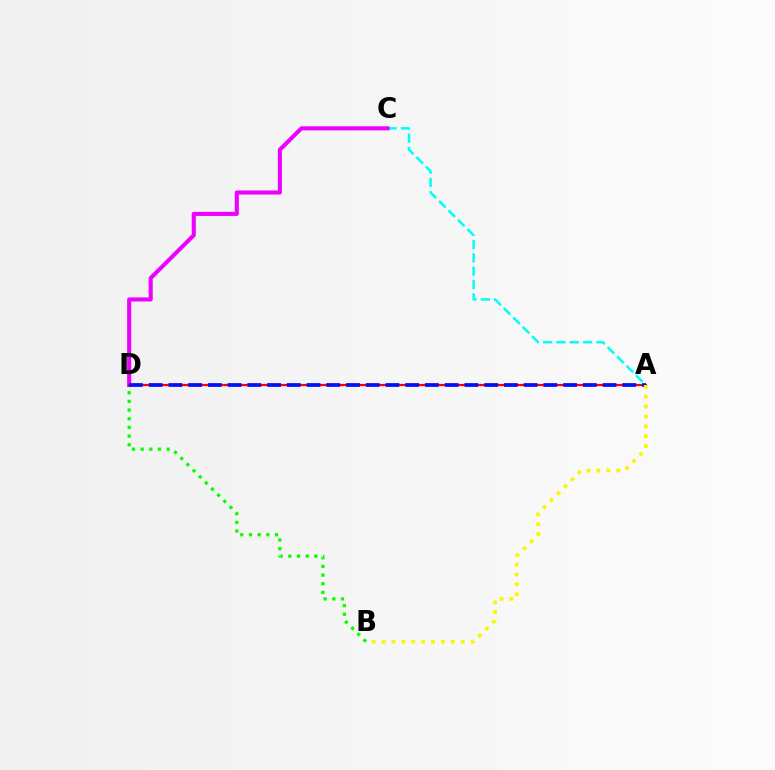{('A', 'C'): [{'color': '#00fff6', 'line_style': 'dashed', 'thickness': 1.81}], ('C', 'D'): [{'color': '#ee00ff', 'line_style': 'solid', 'thickness': 2.94}], ('B', 'D'): [{'color': '#08ff00', 'line_style': 'dotted', 'thickness': 2.36}], ('A', 'D'): [{'color': '#ff0000', 'line_style': 'solid', 'thickness': 1.6}, {'color': '#0010ff', 'line_style': 'dashed', 'thickness': 2.68}], ('A', 'B'): [{'color': '#fcf500', 'line_style': 'dotted', 'thickness': 2.68}]}